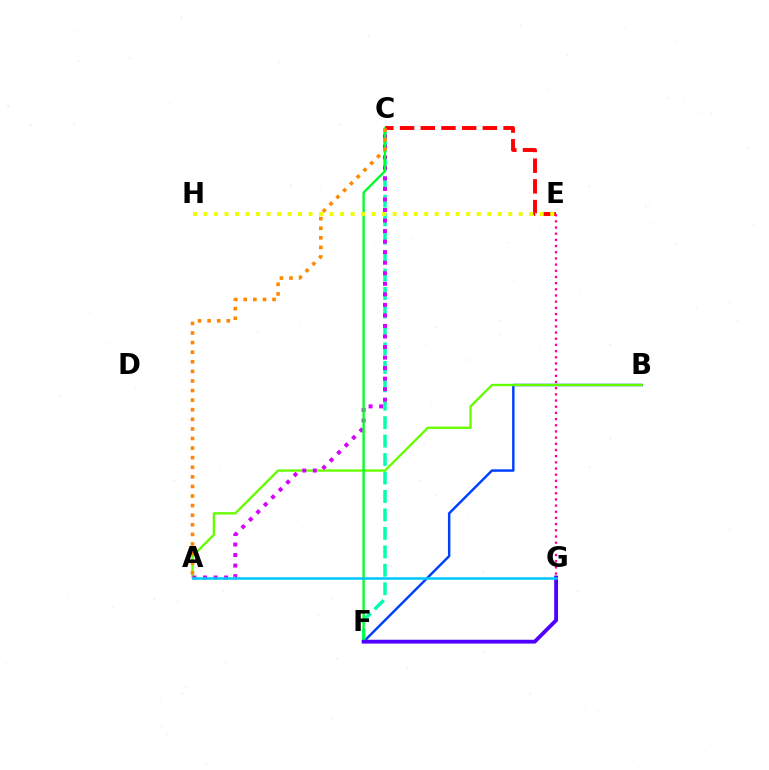{('B', 'F'): [{'color': '#003fff', 'line_style': 'solid', 'thickness': 1.76}], ('C', 'F'): [{'color': '#00ffaf', 'line_style': 'dashed', 'thickness': 2.51}, {'color': '#00ff27', 'line_style': 'solid', 'thickness': 1.68}], ('A', 'B'): [{'color': '#66ff00', 'line_style': 'solid', 'thickness': 1.68}], ('C', 'E'): [{'color': '#ff0000', 'line_style': 'dashed', 'thickness': 2.81}], ('E', 'G'): [{'color': '#ff00a0', 'line_style': 'dotted', 'thickness': 1.68}], ('A', 'C'): [{'color': '#d600ff', 'line_style': 'dotted', 'thickness': 2.86}, {'color': '#ff8800', 'line_style': 'dotted', 'thickness': 2.61}], ('E', 'H'): [{'color': '#eeff00', 'line_style': 'dotted', 'thickness': 2.85}], ('F', 'G'): [{'color': '#4f00ff', 'line_style': 'solid', 'thickness': 2.76}], ('A', 'G'): [{'color': '#00c7ff', 'line_style': 'solid', 'thickness': 1.82}]}